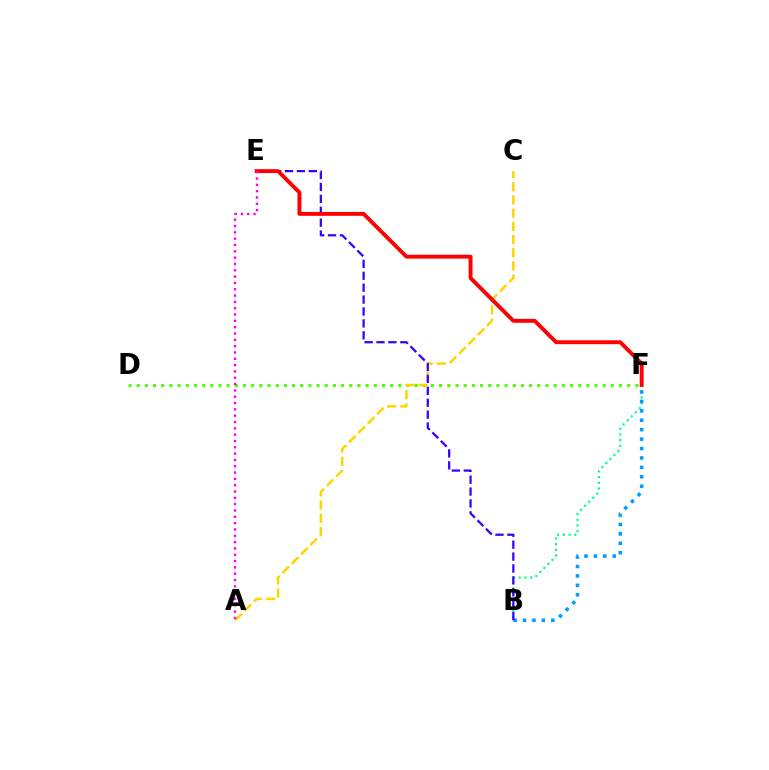{('B', 'F'): [{'color': '#00ff86', 'line_style': 'dotted', 'thickness': 1.55}, {'color': '#009eff', 'line_style': 'dotted', 'thickness': 2.56}], ('D', 'F'): [{'color': '#4fff00', 'line_style': 'dotted', 'thickness': 2.22}], ('A', 'C'): [{'color': '#ffd500', 'line_style': 'dashed', 'thickness': 1.79}], ('B', 'E'): [{'color': '#3700ff', 'line_style': 'dashed', 'thickness': 1.62}], ('E', 'F'): [{'color': '#ff0000', 'line_style': 'solid', 'thickness': 2.8}], ('A', 'E'): [{'color': '#ff00ed', 'line_style': 'dotted', 'thickness': 1.72}]}